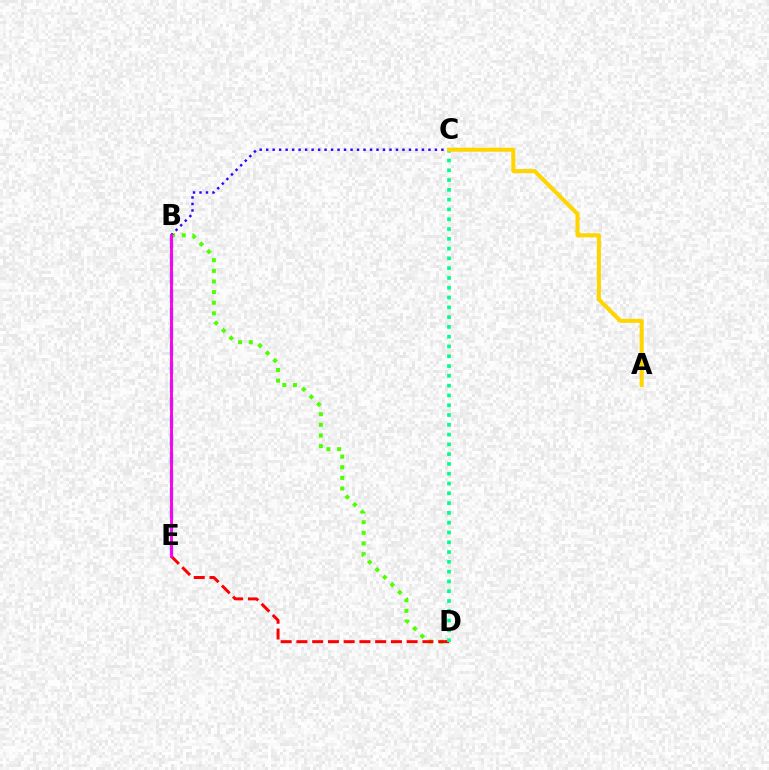{('B', 'D'): [{'color': '#4fff00', 'line_style': 'dotted', 'thickness': 2.89}], ('D', 'E'): [{'color': '#ff0000', 'line_style': 'dashed', 'thickness': 2.14}], ('B', 'C'): [{'color': '#3700ff', 'line_style': 'dotted', 'thickness': 1.76}], ('B', 'E'): [{'color': '#009eff', 'line_style': 'dashed', 'thickness': 2.45}, {'color': '#ff00ed', 'line_style': 'solid', 'thickness': 2.11}], ('C', 'D'): [{'color': '#00ff86', 'line_style': 'dotted', 'thickness': 2.66}], ('A', 'C'): [{'color': '#ffd500', 'line_style': 'solid', 'thickness': 2.9}]}